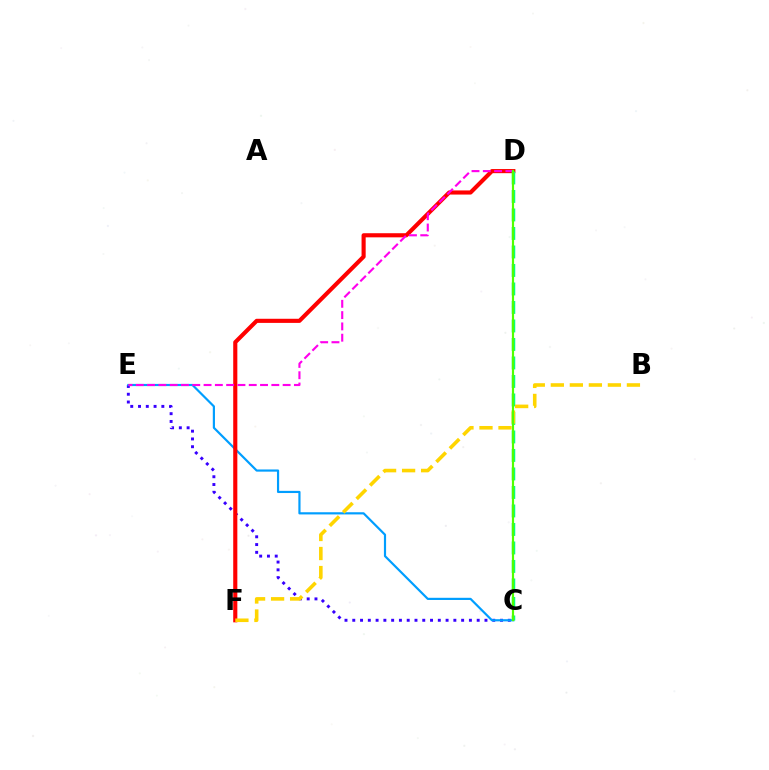{('C', 'E'): [{'color': '#3700ff', 'line_style': 'dotted', 'thickness': 2.11}, {'color': '#009eff', 'line_style': 'solid', 'thickness': 1.57}], ('D', 'F'): [{'color': '#ff0000', 'line_style': 'solid', 'thickness': 2.97}], ('D', 'E'): [{'color': '#ff00ed', 'line_style': 'dashed', 'thickness': 1.53}], ('C', 'D'): [{'color': '#00ff86', 'line_style': 'dashed', 'thickness': 2.51}, {'color': '#4fff00', 'line_style': 'solid', 'thickness': 1.57}], ('B', 'F'): [{'color': '#ffd500', 'line_style': 'dashed', 'thickness': 2.58}]}